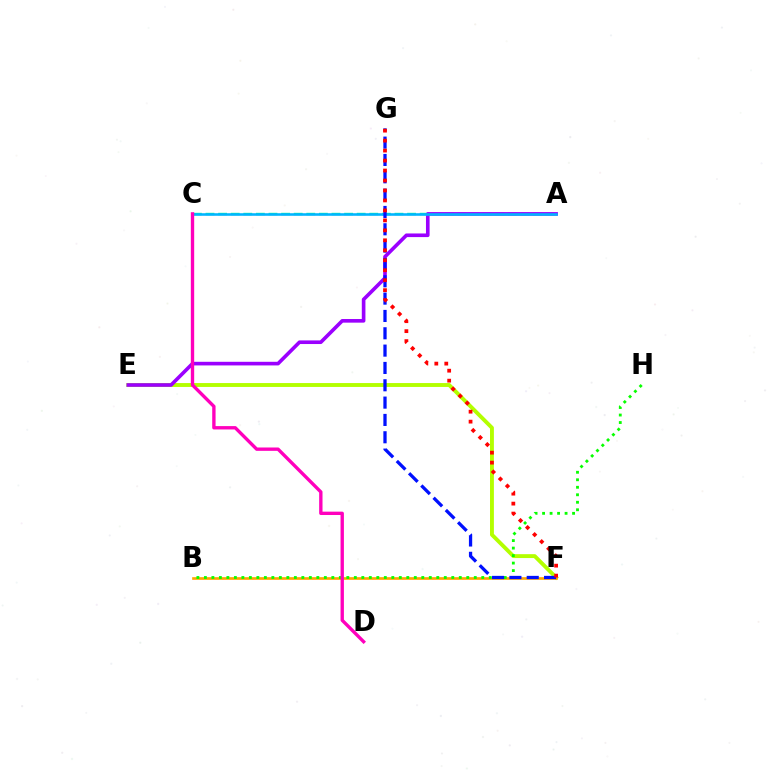{('A', 'C'): [{'color': '#00ff9d', 'line_style': 'dashed', 'thickness': 1.71}, {'color': '#00b5ff', 'line_style': 'solid', 'thickness': 1.85}], ('E', 'F'): [{'color': '#b3ff00', 'line_style': 'solid', 'thickness': 2.8}], ('B', 'F'): [{'color': '#ffa500', 'line_style': 'solid', 'thickness': 1.92}], ('A', 'E'): [{'color': '#9b00ff', 'line_style': 'solid', 'thickness': 2.61}], ('B', 'H'): [{'color': '#08ff00', 'line_style': 'dotted', 'thickness': 2.04}], ('F', 'G'): [{'color': '#0010ff', 'line_style': 'dashed', 'thickness': 2.35}, {'color': '#ff0000', 'line_style': 'dotted', 'thickness': 2.71}], ('C', 'D'): [{'color': '#ff00bd', 'line_style': 'solid', 'thickness': 2.42}]}